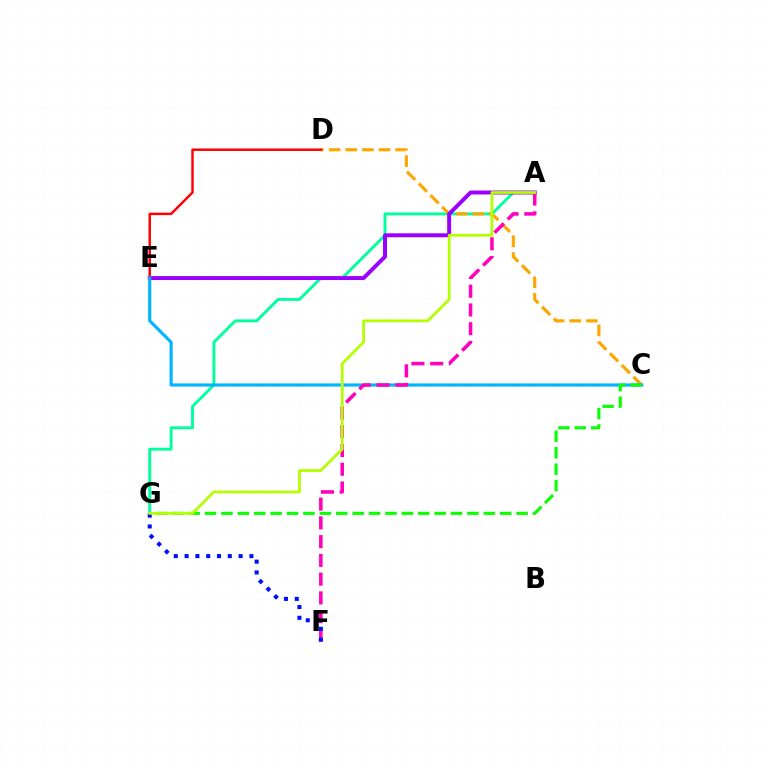{('A', 'G'): [{'color': '#00ff9d', 'line_style': 'solid', 'thickness': 2.09}, {'color': '#b3ff00', 'line_style': 'solid', 'thickness': 1.99}], ('C', 'D'): [{'color': '#ffa500', 'line_style': 'dashed', 'thickness': 2.26}], ('A', 'E'): [{'color': '#9b00ff', 'line_style': 'solid', 'thickness': 2.84}], ('D', 'E'): [{'color': '#ff0000', 'line_style': 'solid', 'thickness': 1.77}], ('C', 'E'): [{'color': '#00b5ff', 'line_style': 'solid', 'thickness': 2.27}], ('A', 'F'): [{'color': '#ff00bd', 'line_style': 'dashed', 'thickness': 2.55}], ('C', 'G'): [{'color': '#08ff00', 'line_style': 'dashed', 'thickness': 2.23}], ('F', 'G'): [{'color': '#0010ff', 'line_style': 'dotted', 'thickness': 2.93}]}